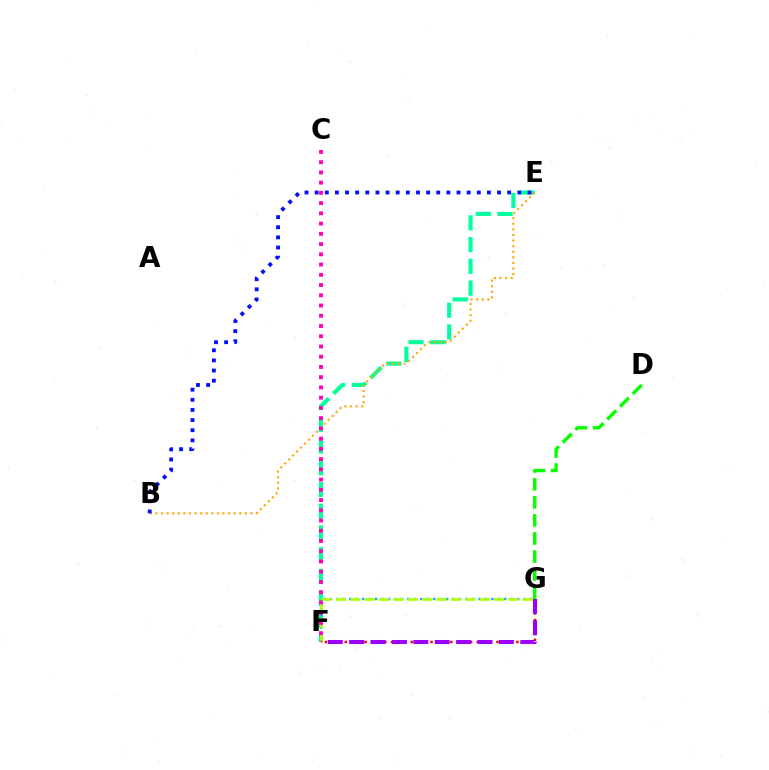{('E', 'F'): [{'color': '#00ff9d', 'line_style': 'dashed', 'thickness': 2.95}], ('F', 'G'): [{'color': '#00b5ff', 'line_style': 'dotted', 'thickness': 1.75}, {'color': '#ff0000', 'line_style': 'dotted', 'thickness': 1.79}, {'color': '#b3ff00', 'line_style': 'dashed', 'thickness': 1.95}, {'color': '#9b00ff', 'line_style': 'dashed', 'thickness': 2.91}], ('B', 'E'): [{'color': '#ffa500', 'line_style': 'dotted', 'thickness': 1.52}, {'color': '#0010ff', 'line_style': 'dotted', 'thickness': 2.75}], ('C', 'F'): [{'color': '#ff00bd', 'line_style': 'dotted', 'thickness': 2.78}], ('D', 'G'): [{'color': '#08ff00', 'line_style': 'dashed', 'thickness': 2.45}]}